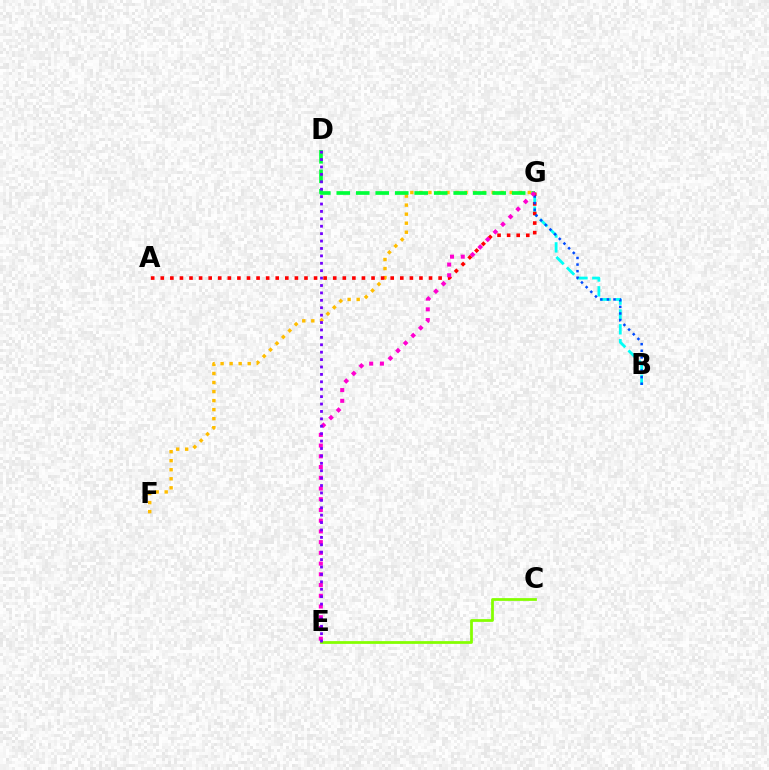{('B', 'G'): [{'color': '#00fff6', 'line_style': 'dashed', 'thickness': 2.02}, {'color': '#004bff', 'line_style': 'dotted', 'thickness': 1.79}], ('F', 'G'): [{'color': '#ffbd00', 'line_style': 'dotted', 'thickness': 2.46}], ('D', 'G'): [{'color': '#00ff39', 'line_style': 'dashed', 'thickness': 2.65}], ('A', 'G'): [{'color': '#ff0000', 'line_style': 'dotted', 'thickness': 2.6}], ('C', 'E'): [{'color': '#84ff00', 'line_style': 'solid', 'thickness': 1.98}], ('E', 'G'): [{'color': '#ff00cf', 'line_style': 'dotted', 'thickness': 2.91}], ('D', 'E'): [{'color': '#7200ff', 'line_style': 'dotted', 'thickness': 2.01}]}